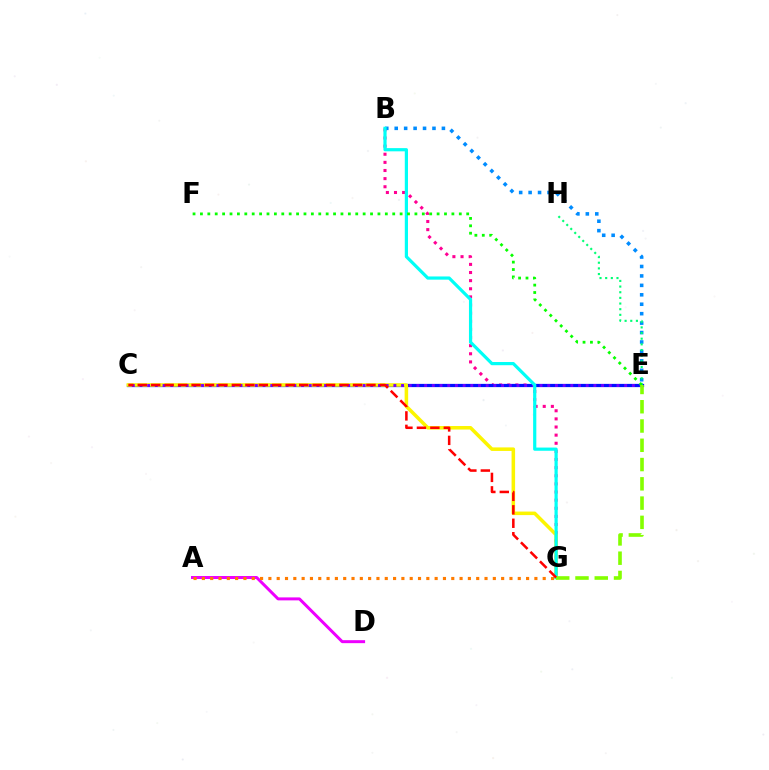{('B', 'G'): [{'color': '#ff0094', 'line_style': 'dotted', 'thickness': 2.21}, {'color': '#00fff6', 'line_style': 'solid', 'thickness': 2.3}], ('C', 'E'): [{'color': '#0010ff', 'line_style': 'solid', 'thickness': 2.33}, {'color': '#7200ff', 'line_style': 'dotted', 'thickness': 2.09}], ('A', 'D'): [{'color': '#ee00ff', 'line_style': 'solid', 'thickness': 2.15}], ('C', 'G'): [{'color': '#fcf500', 'line_style': 'solid', 'thickness': 2.54}, {'color': '#ff0000', 'line_style': 'dashed', 'thickness': 1.83}], ('A', 'G'): [{'color': '#ff7c00', 'line_style': 'dotted', 'thickness': 2.26}], ('B', 'E'): [{'color': '#008cff', 'line_style': 'dotted', 'thickness': 2.56}], ('E', 'H'): [{'color': '#00ff74', 'line_style': 'dotted', 'thickness': 1.54}], ('E', 'F'): [{'color': '#08ff00', 'line_style': 'dotted', 'thickness': 2.01}], ('E', 'G'): [{'color': '#84ff00', 'line_style': 'dashed', 'thickness': 2.62}]}